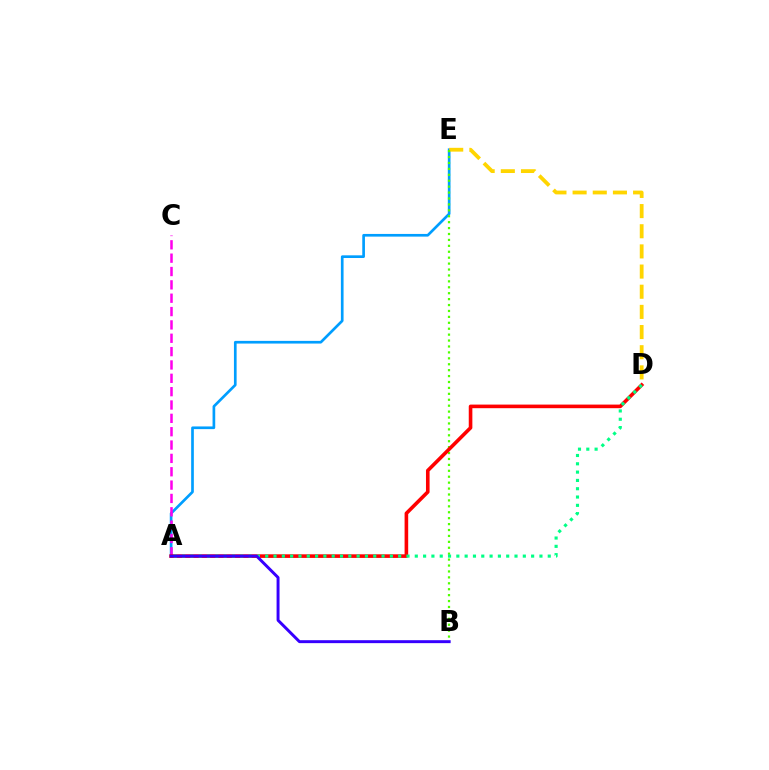{('A', 'E'): [{'color': '#009eff', 'line_style': 'solid', 'thickness': 1.93}], ('D', 'E'): [{'color': '#ffd500', 'line_style': 'dashed', 'thickness': 2.74}], ('B', 'E'): [{'color': '#4fff00', 'line_style': 'dotted', 'thickness': 1.61}], ('A', 'C'): [{'color': '#ff00ed', 'line_style': 'dashed', 'thickness': 1.81}], ('A', 'D'): [{'color': '#ff0000', 'line_style': 'solid', 'thickness': 2.6}, {'color': '#00ff86', 'line_style': 'dotted', 'thickness': 2.26}], ('A', 'B'): [{'color': '#3700ff', 'line_style': 'solid', 'thickness': 2.12}]}